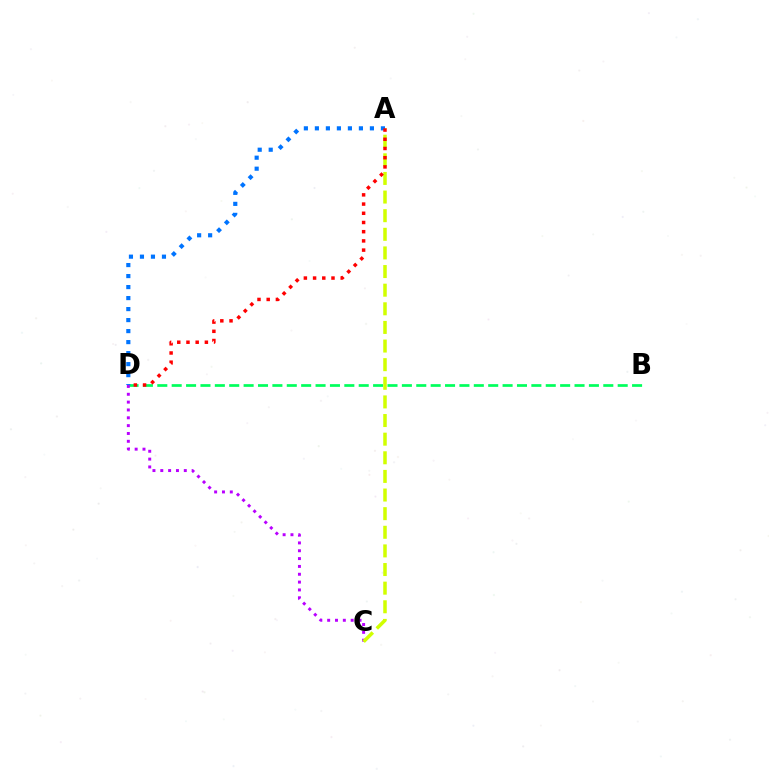{('B', 'D'): [{'color': '#00ff5c', 'line_style': 'dashed', 'thickness': 1.95}], ('C', 'D'): [{'color': '#b900ff', 'line_style': 'dotted', 'thickness': 2.13}], ('A', 'C'): [{'color': '#d1ff00', 'line_style': 'dashed', 'thickness': 2.53}], ('A', 'D'): [{'color': '#0074ff', 'line_style': 'dotted', 'thickness': 2.99}, {'color': '#ff0000', 'line_style': 'dotted', 'thickness': 2.5}]}